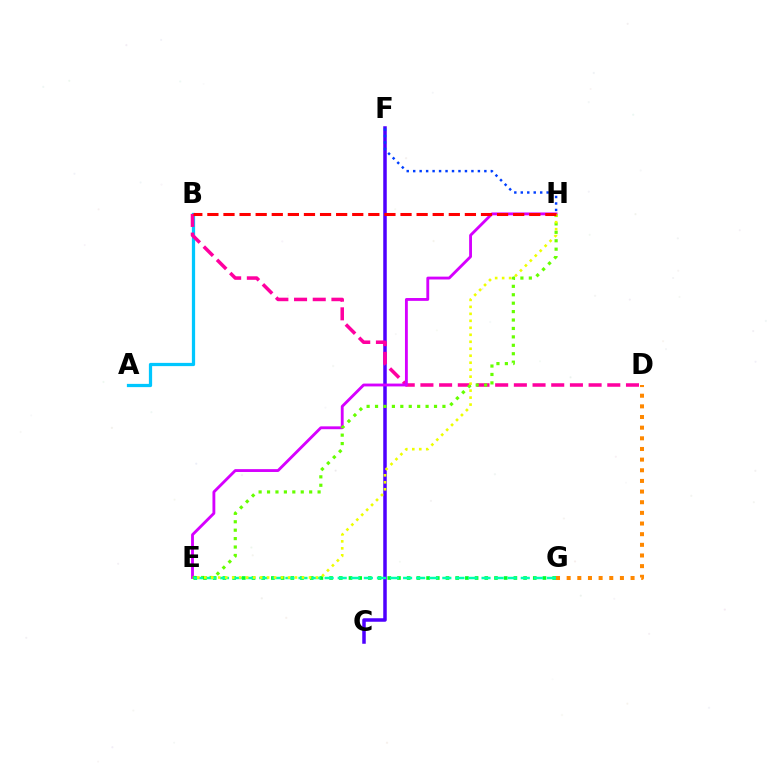{('A', 'B'): [{'color': '#00c7ff', 'line_style': 'solid', 'thickness': 2.33}], ('C', 'F'): [{'color': '#4f00ff', 'line_style': 'solid', 'thickness': 2.53}], ('B', 'D'): [{'color': '#ff00a0', 'line_style': 'dashed', 'thickness': 2.54}], ('F', 'H'): [{'color': '#003fff', 'line_style': 'dotted', 'thickness': 1.76}], ('E', 'H'): [{'color': '#d600ff', 'line_style': 'solid', 'thickness': 2.05}, {'color': '#66ff00', 'line_style': 'dotted', 'thickness': 2.29}, {'color': '#eeff00', 'line_style': 'dotted', 'thickness': 1.9}], ('D', 'G'): [{'color': '#ff8800', 'line_style': 'dotted', 'thickness': 2.89}], ('E', 'G'): [{'color': '#00ff27', 'line_style': 'dotted', 'thickness': 2.64}, {'color': '#00ffaf', 'line_style': 'dashed', 'thickness': 1.78}], ('B', 'H'): [{'color': '#ff0000', 'line_style': 'dashed', 'thickness': 2.19}]}